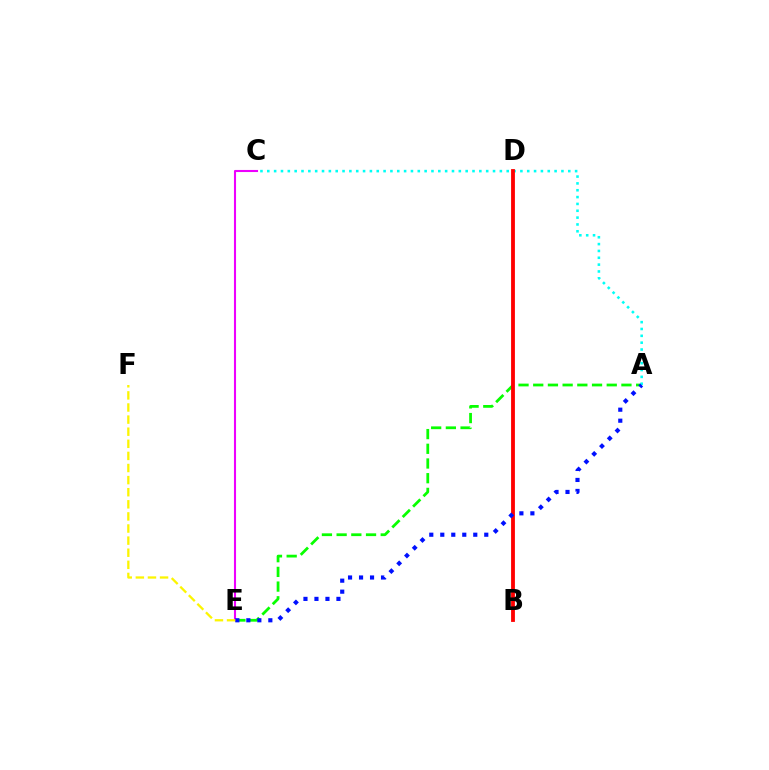{('A', 'E'): [{'color': '#08ff00', 'line_style': 'dashed', 'thickness': 2.0}, {'color': '#0010ff', 'line_style': 'dotted', 'thickness': 2.99}], ('A', 'C'): [{'color': '#00fff6', 'line_style': 'dotted', 'thickness': 1.86}], ('B', 'D'): [{'color': '#ff0000', 'line_style': 'solid', 'thickness': 2.75}], ('C', 'E'): [{'color': '#ee00ff', 'line_style': 'solid', 'thickness': 1.51}], ('E', 'F'): [{'color': '#fcf500', 'line_style': 'dashed', 'thickness': 1.64}]}